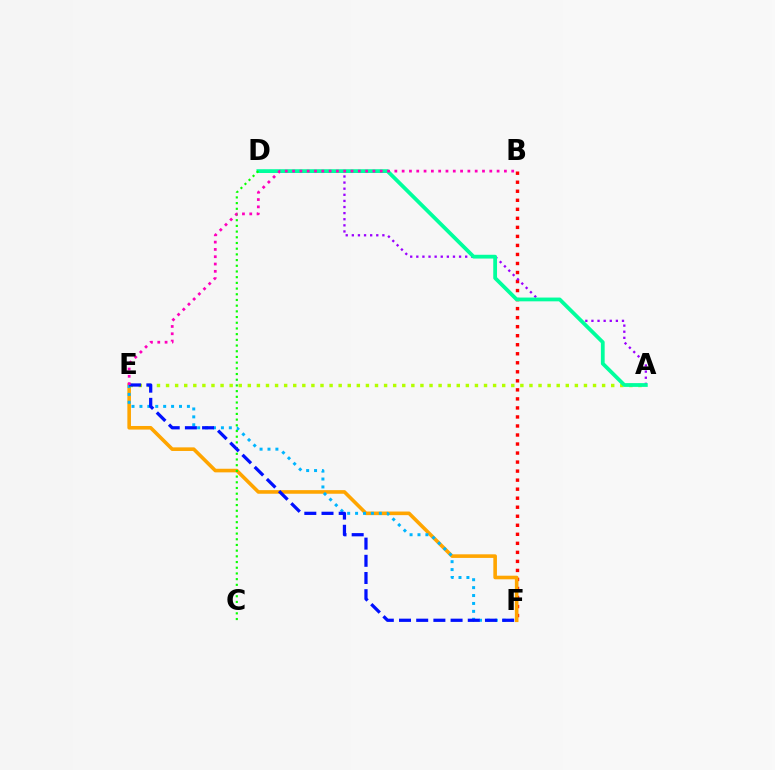{('B', 'F'): [{'color': '#ff0000', 'line_style': 'dotted', 'thickness': 2.45}], ('A', 'D'): [{'color': '#9b00ff', 'line_style': 'dotted', 'thickness': 1.66}, {'color': '#00ff9d', 'line_style': 'solid', 'thickness': 2.72}], ('E', 'F'): [{'color': '#ffa500', 'line_style': 'solid', 'thickness': 2.6}, {'color': '#00b5ff', 'line_style': 'dotted', 'thickness': 2.15}, {'color': '#0010ff', 'line_style': 'dashed', 'thickness': 2.33}], ('A', 'E'): [{'color': '#b3ff00', 'line_style': 'dotted', 'thickness': 2.47}], ('C', 'D'): [{'color': '#08ff00', 'line_style': 'dotted', 'thickness': 1.55}], ('B', 'E'): [{'color': '#ff00bd', 'line_style': 'dotted', 'thickness': 1.98}]}